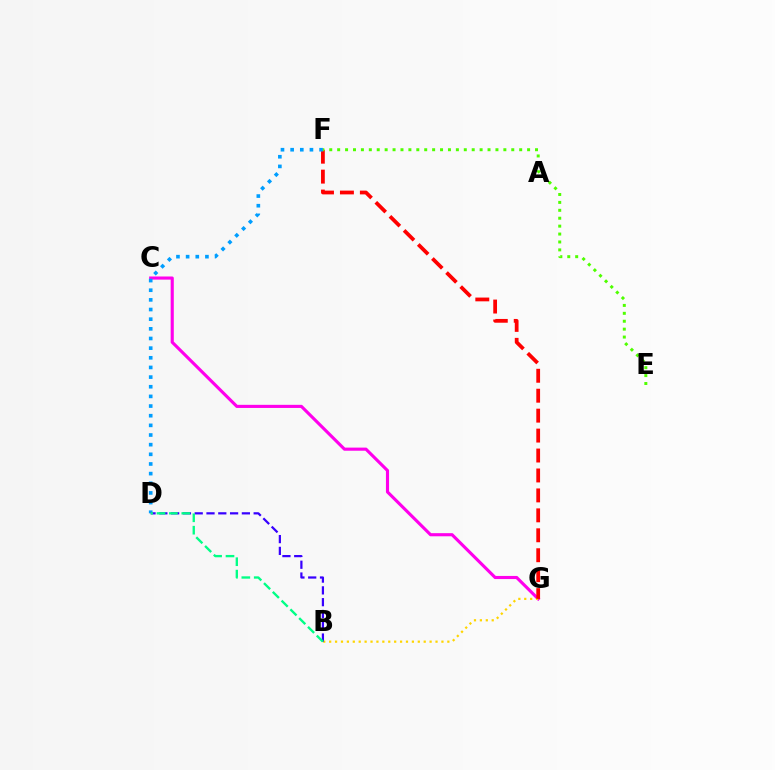{('C', 'G'): [{'color': '#ff00ed', 'line_style': 'solid', 'thickness': 2.25}], ('B', 'G'): [{'color': '#ffd500', 'line_style': 'dotted', 'thickness': 1.61}], ('F', 'G'): [{'color': '#ff0000', 'line_style': 'dashed', 'thickness': 2.71}], ('D', 'F'): [{'color': '#009eff', 'line_style': 'dotted', 'thickness': 2.62}], ('B', 'D'): [{'color': '#3700ff', 'line_style': 'dashed', 'thickness': 1.6}, {'color': '#00ff86', 'line_style': 'dashed', 'thickness': 1.68}], ('E', 'F'): [{'color': '#4fff00', 'line_style': 'dotted', 'thickness': 2.15}]}